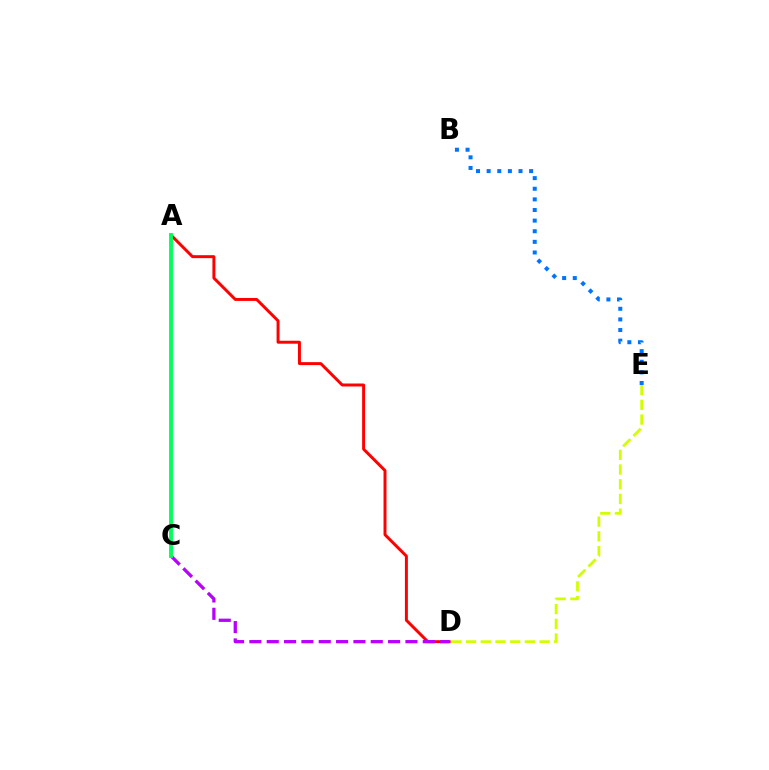{('A', 'D'): [{'color': '#ff0000', 'line_style': 'solid', 'thickness': 2.13}], ('C', 'D'): [{'color': '#b900ff', 'line_style': 'dashed', 'thickness': 2.36}], ('D', 'E'): [{'color': '#d1ff00', 'line_style': 'dashed', 'thickness': 2.0}], ('A', 'C'): [{'color': '#00ff5c', 'line_style': 'solid', 'thickness': 2.77}], ('B', 'E'): [{'color': '#0074ff', 'line_style': 'dotted', 'thickness': 2.89}]}